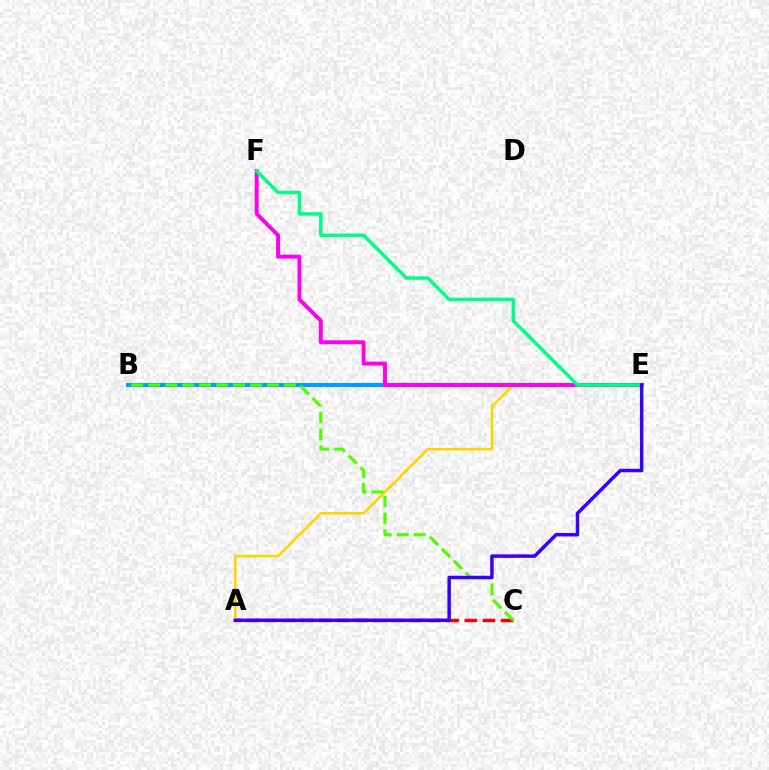{('A', 'E'): [{'color': '#ffd500', 'line_style': 'solid', 'thickness': 1.88}, {'color': '#3700ff', 'line_style': 'solid', 'thickness': 2.51}], ('A', 'C'): [{'color': '#ff0000', 'line_style': 'dashed', 'thickness': 2.47}], ('B', 'E'): [{'color': '#009eff', 'line_style': 'solid', 'thickness': 2.95}], ('B', 'C'): [{'color': '#4fff00', 'line_style': 'dashed', 'thickness': 2.3}], ('E', 'F'): [{'color': '#ff00ed', 'line_style': 'solid', 'thickness': 2.83}, {'color': '#00ff86', 'line_style': 'solid', 'thickness': 2.52}]}